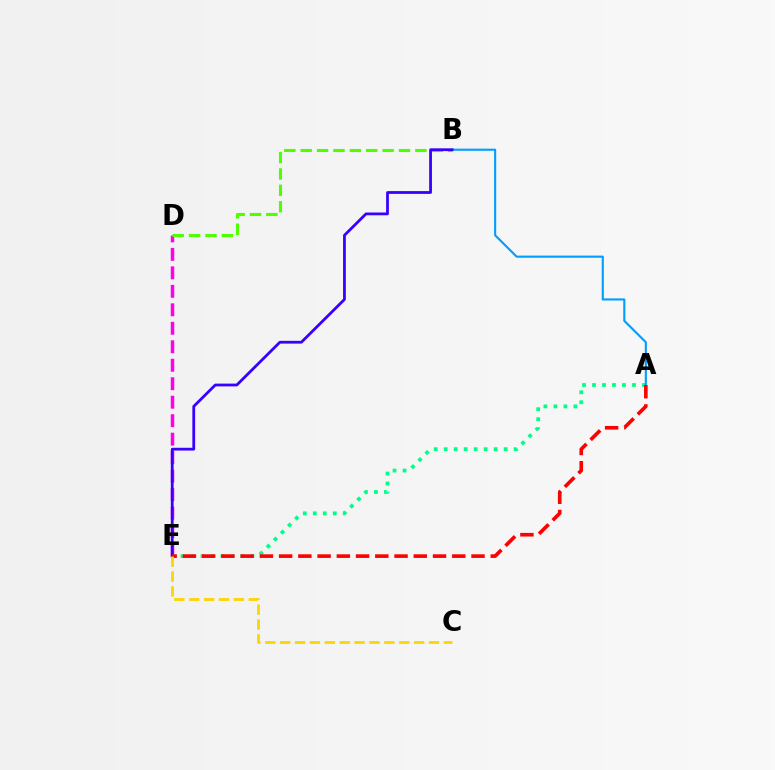{('D', 'E'): [{'color': '#ff00ed', 'line_style': 'dashed', 'thickness': 2.51}], ('A', 'E'): [{'color': '#00ff86', 'line_style': 'dotted', 'thickness': 2.72}, {'color': '#ff0000', 'line_style': 'dashed', 'thickness': 2.61}], ('A', 'B'): [{'color': '#009eff', 'line_style': 'solid', 'thickness': 1.53}], ('B', 'D'): [{'color': '#4fff00', 'line_style': 'dashed', 'thickness': 2.23}], ('B', 'E'): [{'color': '#3700ff', 'line_style': 'solid', 'thickness': 2.0}], ('C', 'E'): [{'color': '#ffd500', 'line_style': 'dashed', 'thickness': 2.02}]}